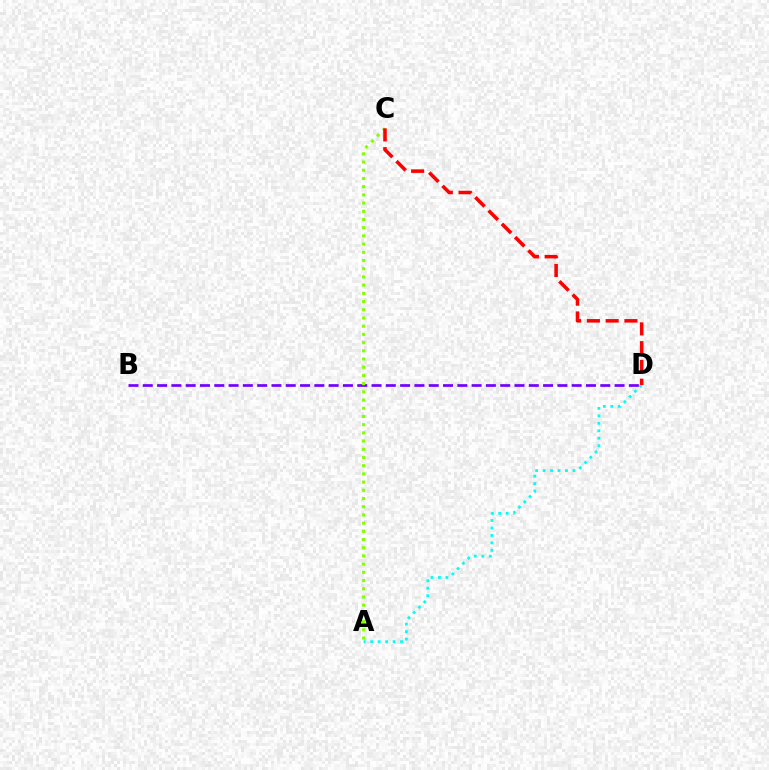{('A', 'D'): [{'color': '#00fff6', 'line_style': 'dotted', 'thickness': 2.03}], ('B', 'D'): [{'color': '#7200ff', 'line_style': 'dashed', 'thickness': 1.94}], ('A', 'C'): [{'color': '#84ff00', 'line_style': 'dotted', 'thickness': 2.23}], ('C', 'D'): [{'color': '#ff0000', 'line_style': 'dashed', 'thickness': 2.55}]}